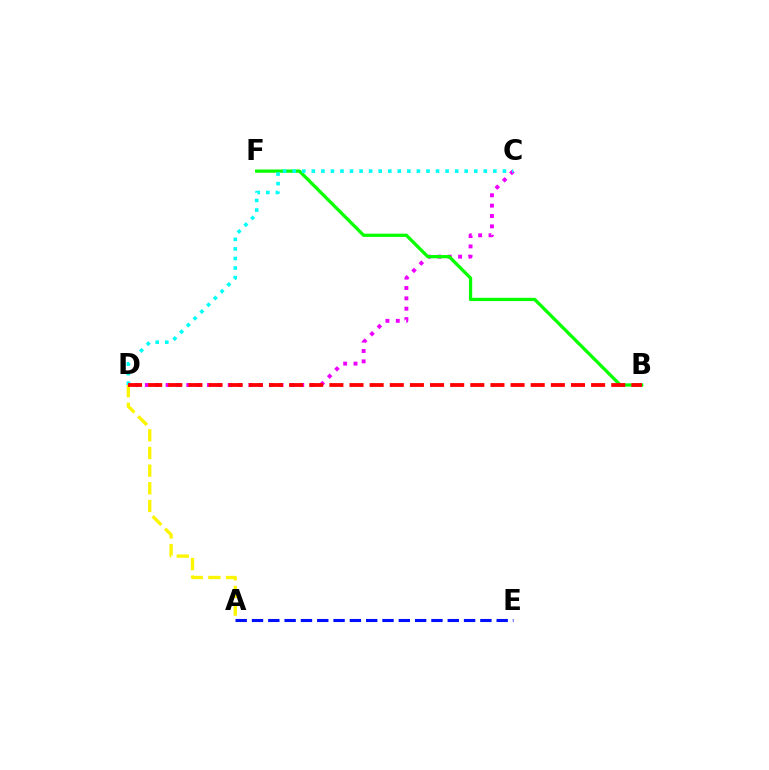{('C', 'D'): [{'color': '#ee00ff', 'line_style': 'dotted', 'thickness': 2.81}, {'color': '#00fff6', 'line_style': 'dotted', 'thickness': 2.6}], ('B', 'F'): [{'color': '#08ff00', 'line_style': 'solid', 'thickness': 2.35}], ('A', 'D'): [{'color': '#fcf500', 'line_style': 'dashed', 'thickness': 2.4}], ('B', 'D'): [{'color': '#ff0000', 'line_style': 'dashed', 'thickness': 2.74}], ('A', 'E'): [{'color': '#0010ff', 'line_style': 'dashed', 'thickness': 2.22}]}